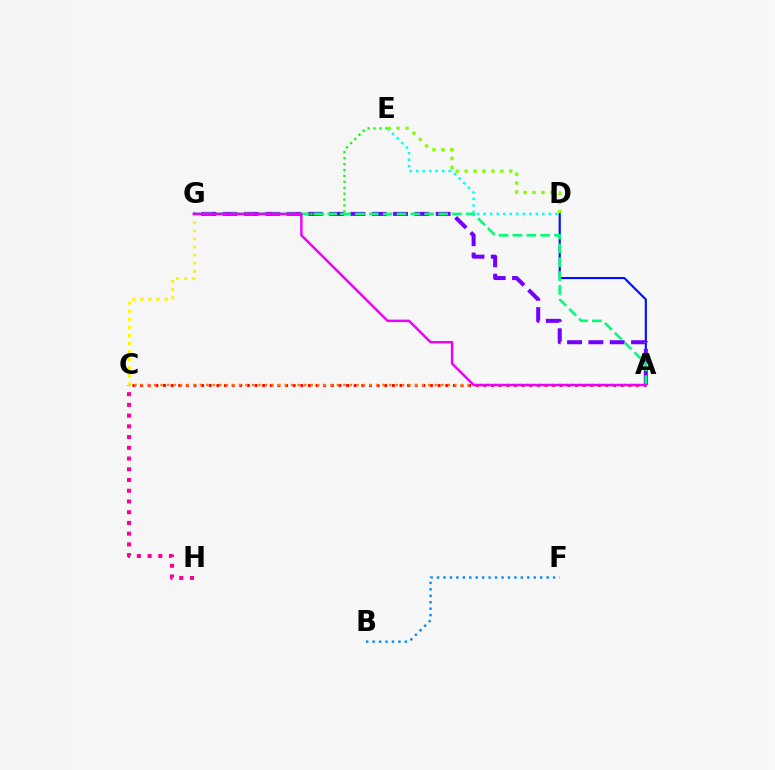{('A', 'D'): [{'color': '#0010ff', 'line_style': 'solid', 'thickness': 1.55}], ('C', 'H'): [{'color': '#ff0094', 'line_style': 'dotted', 'thickness': 2.92}], ('A', 'G'): [{'color': '#7200ff', 'line_style': 'dashed', 'thickness': 2.9}, {'color': '#00ff74', 'line_style': 'dashed', 'thickness': 1.88}, {'color': '#ee00ff', 'line_style': 'solid', 'thickness': 1.77}], ('E', 'G'): [{'color': '#08ff00', 'line_style': 'dotted', 'thickness': 1.61}], ('B', 'F'): [{'color': '#008cff', 'line_style': 'dotted', 'thickness': 1.75}], ('A', 'C'): [{'color': '#ff0000', 'line_style': 'dotted', 'thickness': 2.07}, {'color': '#ff7c00', 'line_style': 'dotted', 'thickness': 1.77}], ('D', 'E'): [{'color': '#00fff6', 'line_style': 'dotted', 'thickness': 1.77}, {'color': '#84ff00', 'line_style': 'dotted', 'thickness': 2.43}], ('C', 'G'): [{'color': '#fcf500', 'line_style': 'dotted', 'thickness': 2.2}]}